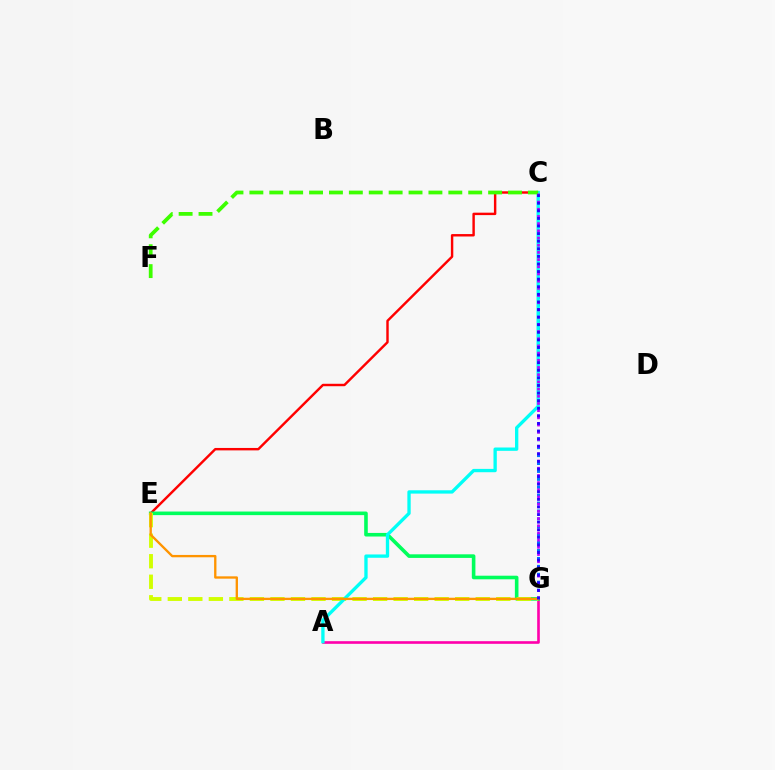{('C', 'E'): [{'color': '#ff0000', 'line_style': 'solid', 'thickness': 1.75}], ('C', 'G'): [{'color': '#0074ff', 'line_style': 'dotted', 'thickness': 2.15}, {'color': '#b900ff', 'line_style': 'dotted', 'thickness': 1.95}, {'color': '#2500ff', 'line_style': 'dotted', 'thickness': 2.06}], ('A', 'G'): [{'color': '#ff00ac', 'line_style': 'solid', 'thickness': 1.9}], ('E', 'G'): [{'color': '#00ff5c', 'line_style': 'solid', 'thickness': 2.59}, {'color': '#d1ff00', 'line_style': 'dashed', 'thickness': 2.79}, {'color': '#ff9400', 'line_style': 'solid', 'thickness': 1.68}], ('A', 'C'): [{'color': '#00fff6', 'line_style': 'solid', 'thickness': 2.39}], ('C', 'F'): [{'color': '#3dff00', 'line_style': 'dashed', 'thickness': 2.7}]}